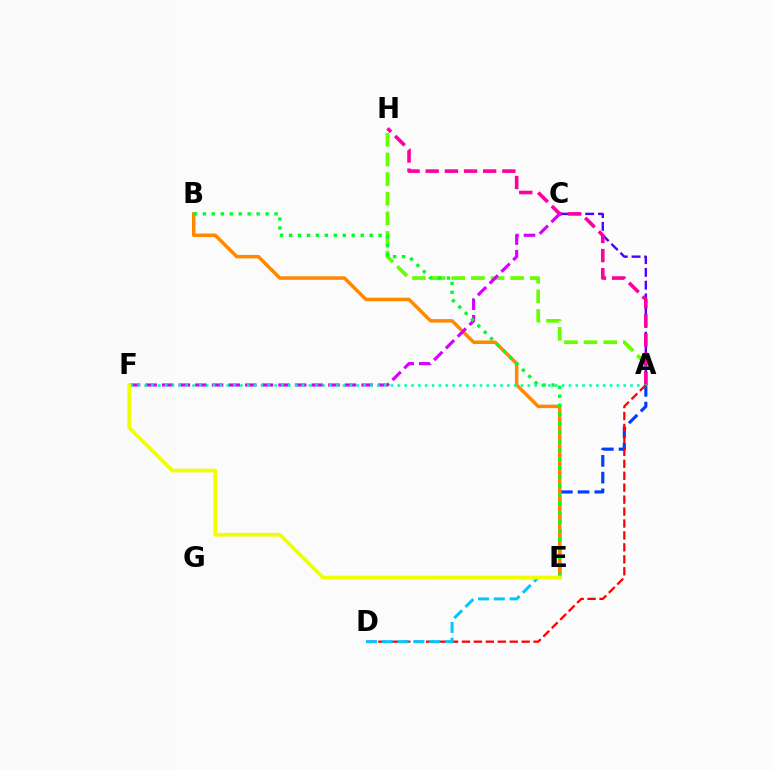{('A', 'H'): [{'color': '#66ff00', 'line_style': 'dashed', 'thickness': 2.67}, {'color': '#ff00a0', 'line_style': 'dashed', 'thickness': 2.6}], ('A', 'E'): [{'color': '#003fff', 'line_style': 'dashed', 'thickness': 2.28}], ('B', 'E'): [{'color': '#ff8800', 'line_style': 'solid', 'thickness': 2.51}, {'color': '#00ff27', 'line_style': 'dotted', 'thickness': 2.43}], ('A', 'C'): [{'color': '#4f00ff', 'line_style': 'dashed', 'thickness': 1.73}], ('C', 'F'): [{'color': '#d600ff', 'line_style': 'dashed', 'thickness': 2.26}], ('A', 'F'): [{'color': '#00ffaf', 'line_style': 'dotted', 'thickness': 1.86}], ('A', 'D'): [{'color': '#ff0000', 'line_style': 'dashed', 'thickness': 1.62}], ('D', 'E'): [{'color': '#00c7ff', 'line_style': 'dashed', 'thickness': 2.15}], ('E', 'F'): [{'color': '#eeff00', 'line_style': 'solid', 'thickness': 2.66}]}